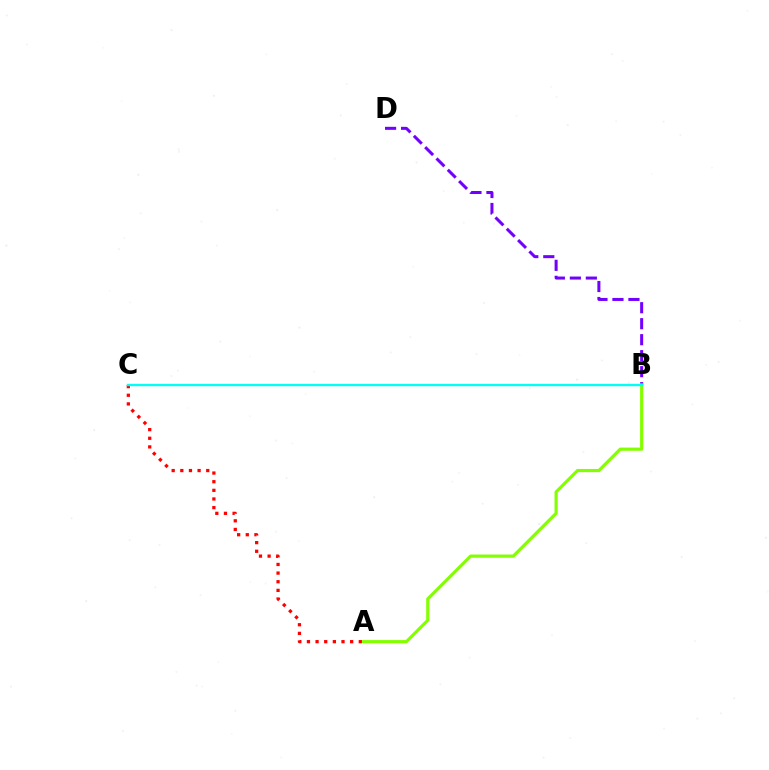{('B', 'D'): [{'color': '#7200ff', 'line_style': 'dashed', 'thickness': 2.17}], ('A', 'B'): [{'color': '#84ff00', 'line_style': 'solid', 'thickness': 2.29}], ('A', 'C'): [{'color': '#ff0000', 'line_style': 'dotted', 'thickness': 2.35}], ('B', 'C'): [{'color': '#00fff6', 'line_style': 'solid', 'thickness': 1.7}]}